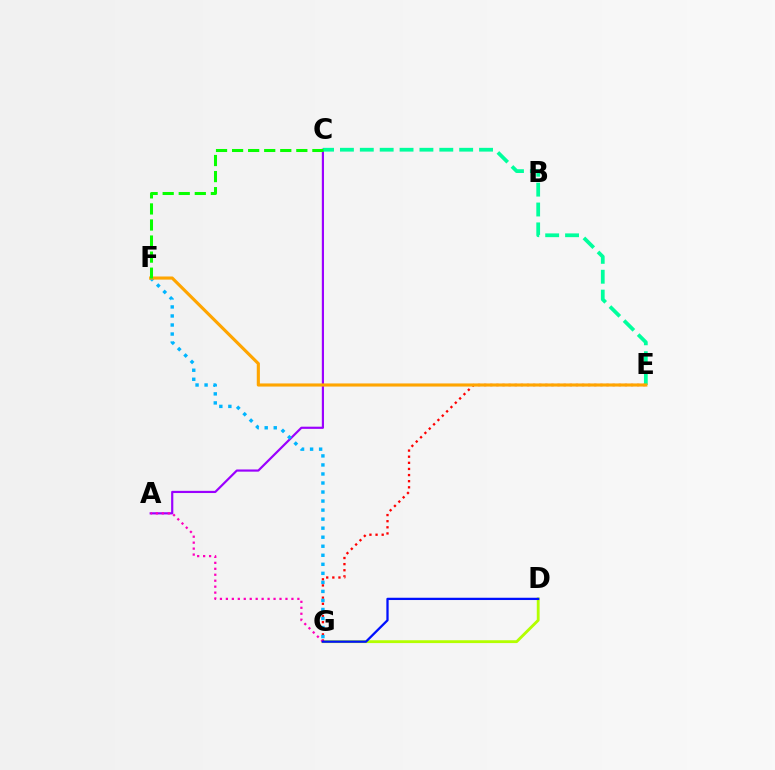{('D', 'G'): [{'color': '#b3ff00', 'line_style': 'solid', 'thickness': 2.04}, {'color': '#0010ff', 'line_style': 'solid', 'thickness': 1.64}], ('E', 'G'): [{'color': '#ff0000', 'line_style': 'dotted', 'thickness': 1.66}], ('A', 'C'): [{'color': '#9b00ff', 'line_style': 'solid', 'thickness': 1.57}], ('F', 'G'): [{'color': '#00b5ff', 'line_style': 'dotted', 'thickness': 2.45}], ('C', 'E'): [{'color': '#00ff9d', 'line_style': 'dashed', 'thickness': 2.7}], ('E', 'F'): [{'color': '#ffa500', 'line_style': 'solid', 'thickness': 2.25}], ('A', 'G'): [{'color': '#ff00bd', 'line_style': 'dotted', 'thickness': 1.62}], ('C', 'F'): [{'color': '#08ff00', 'line_style': 'dashed', 'thickness': 2.18}]}